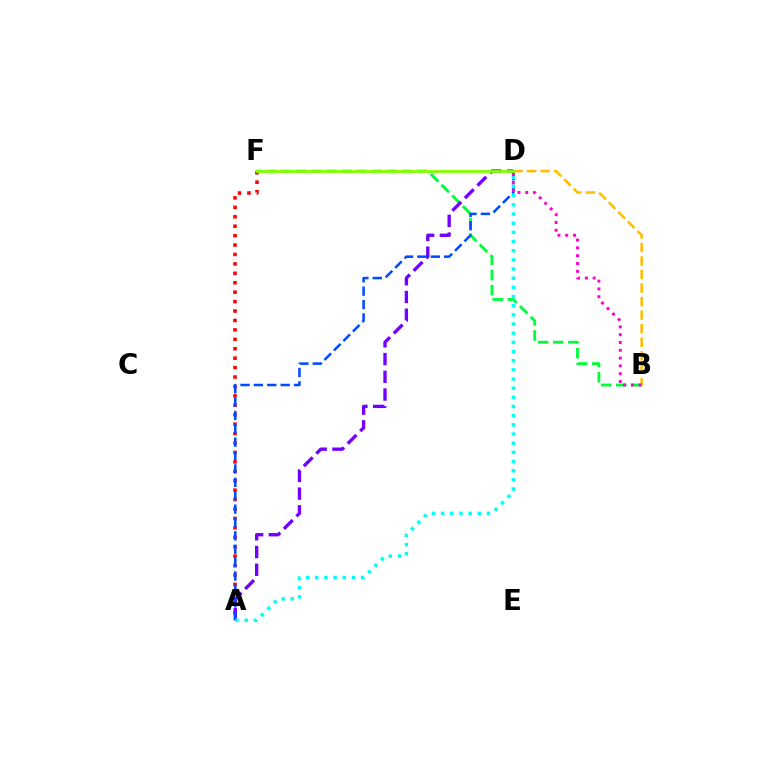{('A', 'F'): [{'color': '#ff0000', 'line_style': 'dotted', 'thickness': 2.56}], ('B', 'F'): [{'color': '#00ff39', 'line_style': 'dashed', 'thickness': 2.05}], ('B', 'D'): [{'color': '#ffbd00', 'line_style': 'dashed', 'thickness': 1.84}, {'color': '#ff00cf', 'line_style': 'dotted', 'thickness': 2.12}], ('A', 'D'): [{'color': '#7200ff', 'line_style': 'dashed', 'thickness': 2.41}, {'color': '#004bff', 'line_style': 'dashed', 'thickness': 1.82}, {'color': '#00fff6', 'line_style': 'dotted', 'thickness': 2.49}], ('D', 'F'): [{'color': '#84ff00', 'line_style': 'solid', 'thickness': 2.03}]}